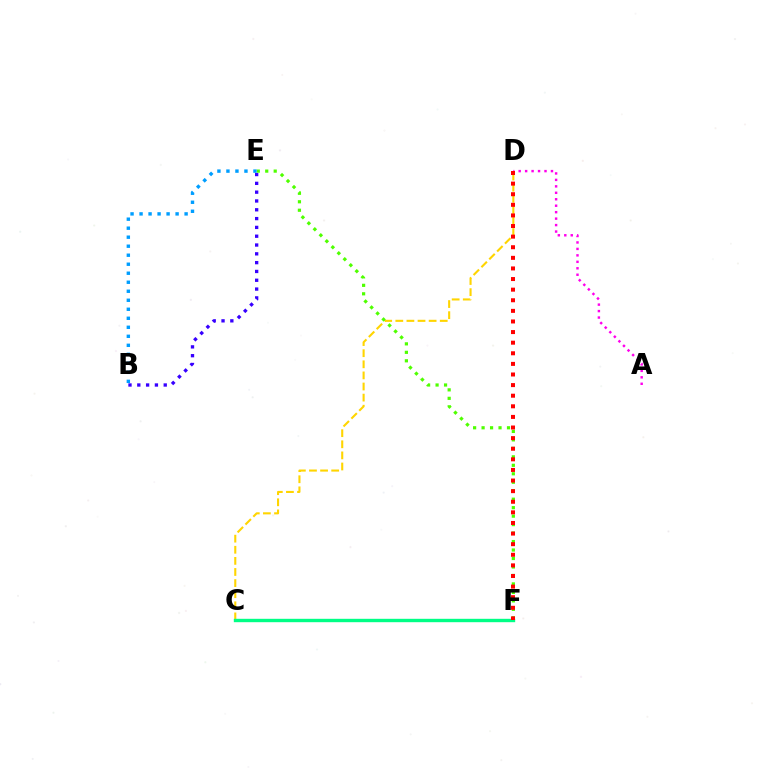{('B', 'E'): [{'color': '#3700ff', 'line_style': 'dotted', 'thickness': 2.39}, {'color': '#009eff', 'line_style': 'dotted', 'thickness': 2.45}], ('C', 'D'): [{'color': '#ffd500', 'line_style': 'dashed', 'thickness': 1.51}], ('A', 'D'): [{'color': '#ff00ed', 'line_style': 'dotted', 'thickness': 1.75}], ('C', 'F'): [{'color': '#00ff86', 'line_style': 'solid', 'thickness': 2.44}], ('E', 'F'): [{'color': '#4fff00', 'line_style': 'dotted', 'thickness': 2.3}], ('D', 'F'): [{'color': '#ff0000', 'line_style': 'dotted', 'thickness': 2.88}]}